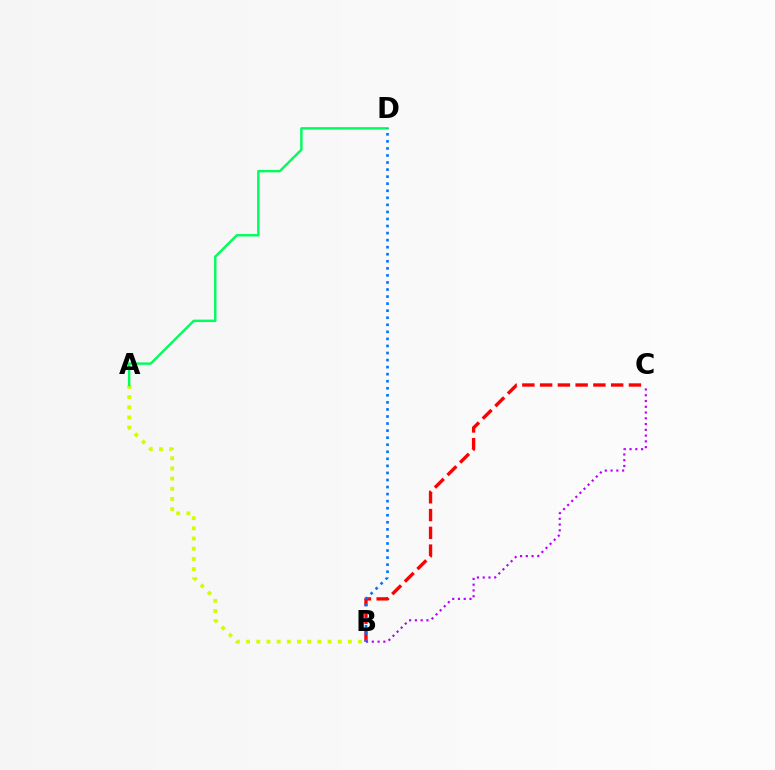{('A', 'B'): [{'color': '#d1ff00', 'line_style': 'dotted', 'thickness': 2.77}], ('A', 'D'): [{'color': '#00ff5c', 'line_style': 'solid', 'thickness': 1.76}], ('B', 'C'): [{'color': '#ff0000', 'line_style': 'dashed', 'thickness': 2.41}, {'color': '#b900ff', 'line_style': 'dotted', 'thickness': 1.57}], ('B', 'D'): [{'color': '#0074ff', 'line_style': 'dotted', 'thickness': 1.92}]}